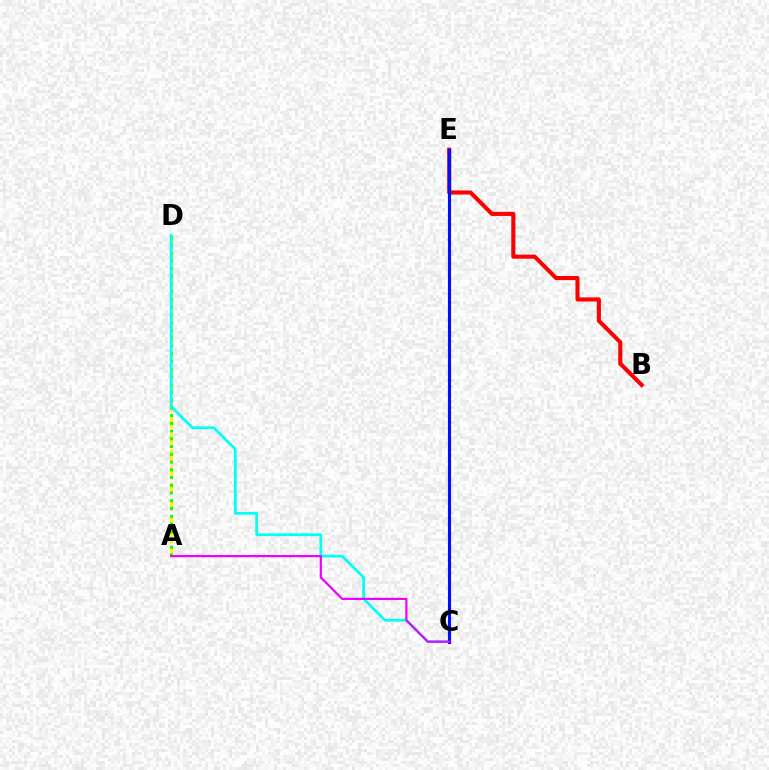{('A', 'D'): [{'color': '#fcf500', 'line_style': 'dashed', 'thickness': 2.24}, {'color': '#08ff00', 'line_style': 'dotted', 'thickness': 2.1}], ('B', 'E'): [{'color': '#ff0000', 'line_style': 'solid', 'thickness': 2.94}], ('C', 'D'): [{'color': '#00fff6', 'line_style': 'solid', 'thickness': 1.96}], ('C', 'E'): [{'color': '#0010ff', 'line_style': 'solid', 'thickness': 2.24}], ('A', 'C'): [{'color': '#ee00ff', 'line_style': 'solid', 'thickness': 1.57}]}